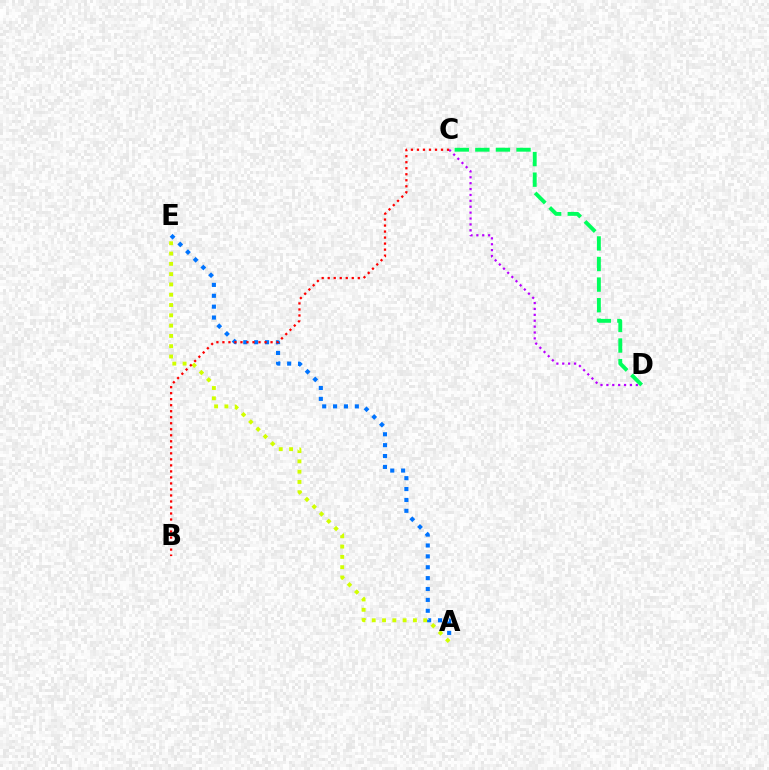{('A', 'E'): [{'color': '#0074ff', 'line_style': 'dotted', 'thickness': 2.96}, {'color': '#d1ff00', 'line_style': 'dotted', 'thickness': 2.8}], ('C', 'D'): [{'color': '#00ff5c', 'line_style': 'dashed', 'thickness': 2.8}, {'color': '#b900ff', 'line_style': 'dotted', 'thickness': 1.6}], ('B', 'C'): [{'color': '#ff0000', 'line_style': 'dotted', 'thickness': 1.63}]}